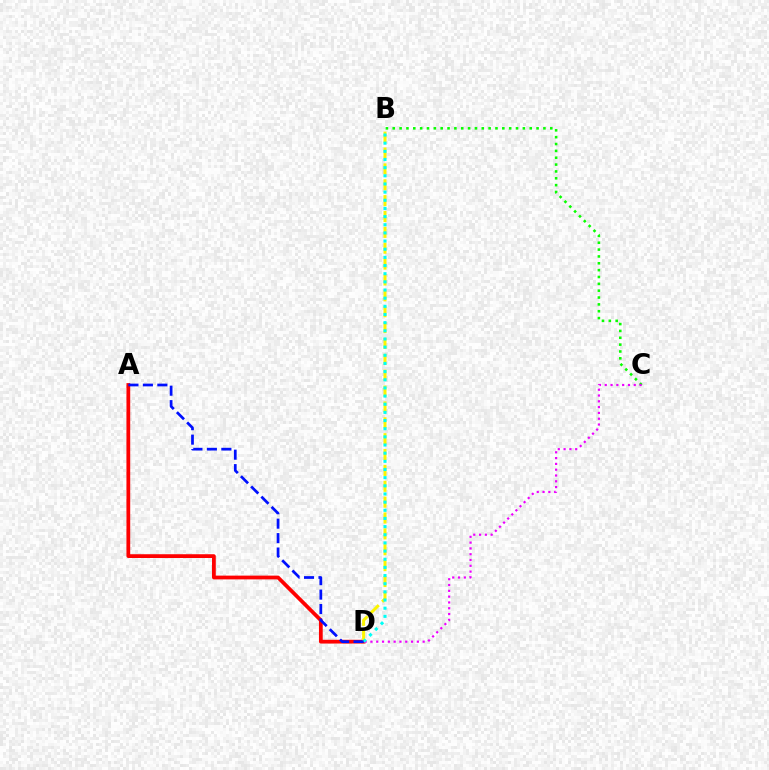{('B', 'C'): [{'color': '#08ff00', 'line_style': 'dotted', 'thickness': 1.86}], ('A', 'D'): [{'color': '#ff0000', 'line_style': 'solid', 'thickness': 2.71}, {'color': '#0010ff', 'line_style': 'dashed', 'thickness': 1.96}], ('C', 'D'): [{'color': '#ee00ff', 'line_style': 'dotted', 'thickness': 1.58}], ('B', 'D'): [{'color': '#fcf500', 'line_style': 'dashed', 'thickness': 2.16}, {'color': '#00fff6', 'line_style': 'dotted', 'thickness': 2.22}]}